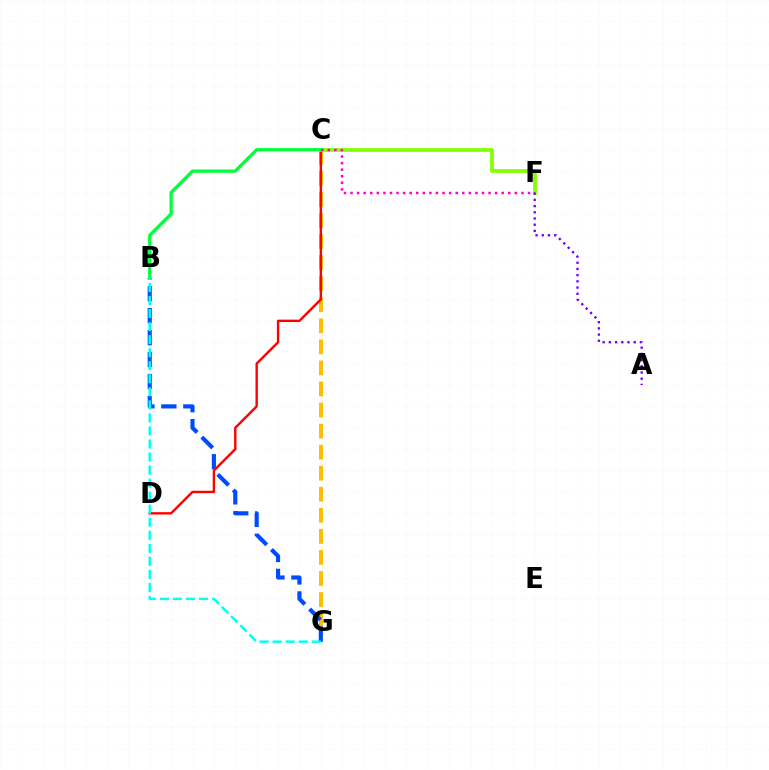{('C', 'G'): [{'color': '#ffbd00', 'line_style': 'dashed', 'thickness': 2.86}], ('B', 'G'): [{'color': '#004bff', 'line_style': 'dashed', 'thickness': 2.98}, {'color': '#00fff6', 'line_style': 'dashed', 'thickness': 1.77}], ('C', 'D'): [{'color': '#ff0000', 'line_style': 'solid', 'thickness': 1.72}], ('C', 'F'): [{'color': '#84ff00', 'line_style': 'solid', 'thickness': 2.69}, {'color': '#ff00cf', 'line_style': 'dotted', 'thickness': 1.79}], ('B', 'C'): [{'color': '#00ff39', 'line_style': 'solid', 'thickness': 2.34}], ('A', 'F'): [{'color': '#7200ff', 'line_style': 'dotted', 'thickness': 1.69}]}